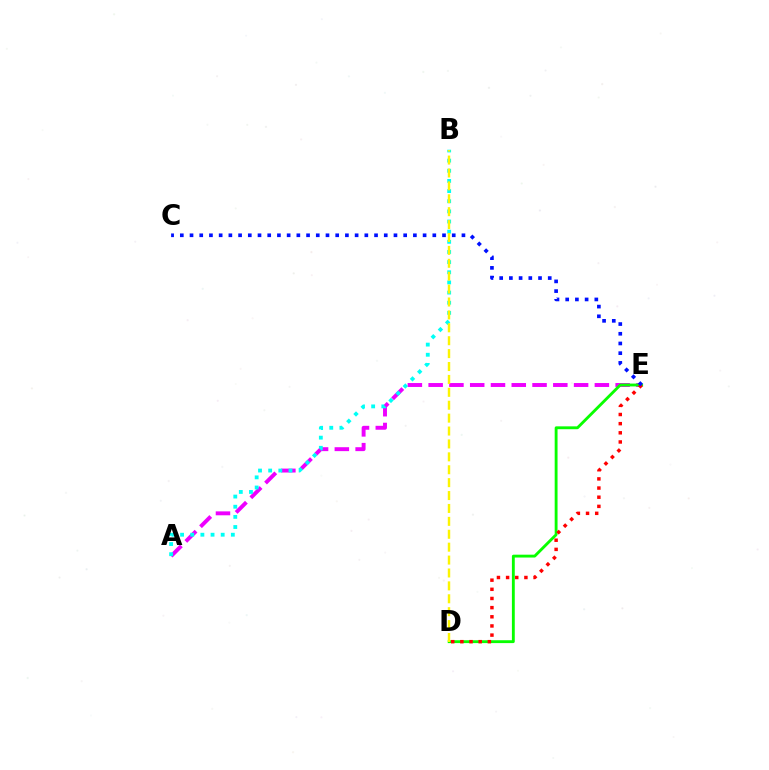{('A', 'E'): [{'color': '#ee00ff', 'line_style': 'dashed', 'thickness': 2.82}], ('D', 'E'): [{'color': '#08ff00', 'line_style': 'solid', 'thickness': 2.06}, {'color': '#ff0000', 'line_style': 'dotted', 'thickness': 2.49}], ('A', 'B'): [{'color': '#00fff6', 'line_style': 'dotted', 'thickness': 2.76}], ('B', 'D'): [{'color': '#fcf500', 'line_style': 'dashed', 'thickness': 1.75}], ('C', 'E'): [{'color': '#0010ff', 'line_style': 'dotted', 'thickness': 2.64}]}